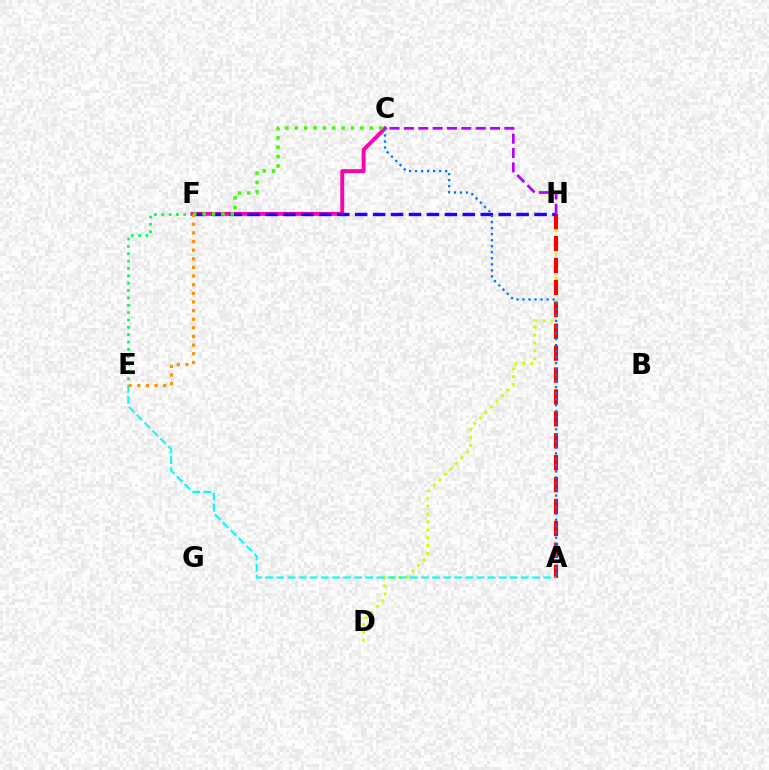{('D', 'H'): [{'color': '#d1ff00', 'line_style': 'dotted', 'thickness': 2.14}], ('E', 'F'): [{'color': '#00ff5c', 'line_style': 'dotted', 'thickness': 2.0}, {'color': '#ff9400', 'line_style': 'dotted', 'thickness': 2.35}], ('A', 'H'): [{'color': '#ff0000', 'line_style': 'dashed', 'thickness': 2.98}], ('C', 'F'): [{'color': '#ff00ac', 'line_style': 'solid', 'thickness': 2.79}, {'color': '#3dff00', 'line_style': 'dotted', 'thickness': 2.55}], ('F', 'H'): [{'color': '#2500ff', 'line_style': 'dashed', 'thickness': 2.44}], ('A', 'C'): [{'color': '#0074ff', 'line_style': 'dotted', 'thickness': 1.64}], ('A', 'E'): [{'color': '#00fff6', 'line_style': 'dashed', 'thickness': 1.51}], ('C', 'H'): [{'color': '#b900ff', 'line_style': 'dashed', 'thickness': 1.95}]}